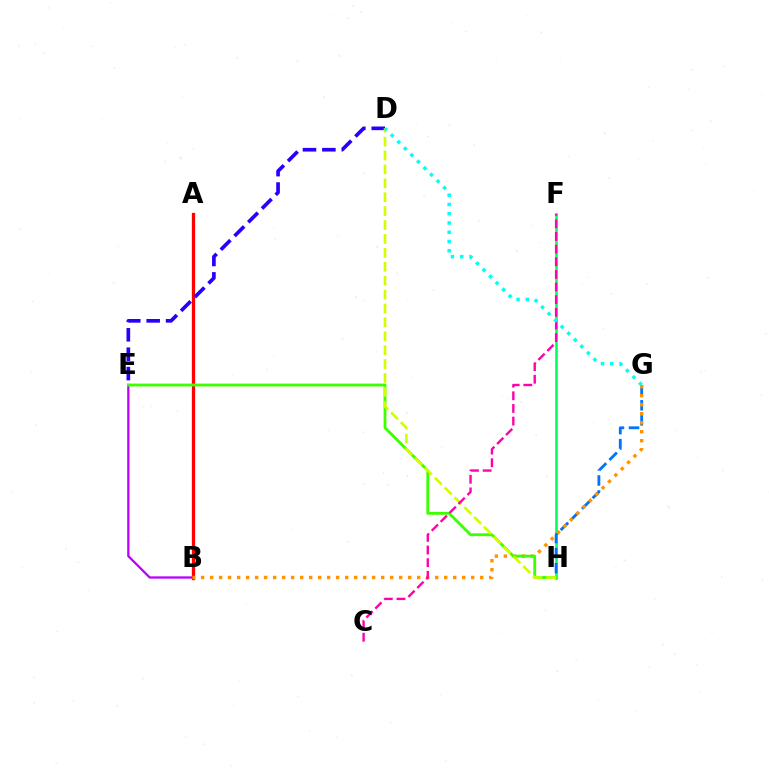{('B', 'E'): [{'color': '#b900ff', 'line_style': 'solid', 'thickness': 1.64}], ('A', 'B'): [{'color': '#ff0000', 'line_style': 'solid', 'thickness': 2.35}], ('F', 'H'): [{'color': '#00ff5c', 'line_style': 'solid', 'thickness': 1.86}], ('D', 'E'): [{'color': '#2500ff', 'line_style': 'dashed', 'thickness': 2.64}], ('G', 'H'): [{'color': '#0074ff', 'line_style': 'dashed', 'thickness': 2.05}], ('B', 'G'): [{'color': '#ff9400', 'line_style': 'dotted', 'thickness': 2.45}], ('E', 'H'): [{'color': '#3dff00', 'line_style': 'solid', 'thickness': 2.03}], ('D', 'H'): [{'color': '#d1ff00', 'line_style': 'dashed', 'thickness': 1.89}], ('C', 'F'): [{'color': '#ff00ac', 'line_style': 'dashed', 'thickness': 1.72}], ('D', 'G'): [{'color': '#00fff6', 'line_style': 'dotted', 'thickness': 2.51}]}